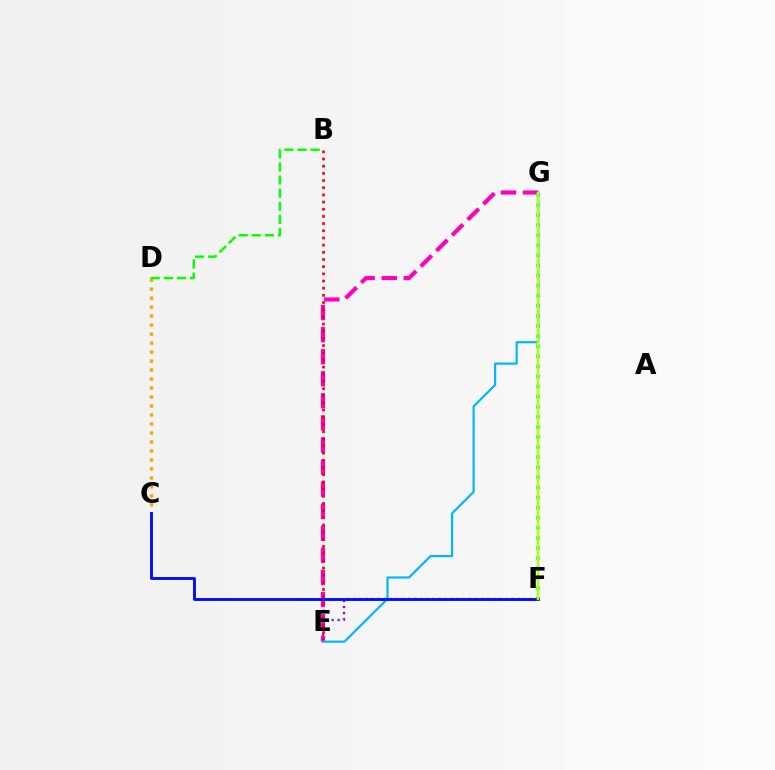{('E', 'F'): [{'color': '#9b00ff', 'line_style': 'dotted', 'thickness': 1.65}], ('E', 'G'): [{'color': '#ff00bd', 'line_style': 'dashed', 'thickness': 3.0}, {'color': '#00b5ff', 'line_style': 'solid', 'thickness': 1.58}], ('C', 'D'): [{'color': '#ffa500', 'line_style': 'dotted', 'thickness': 2.44}], ('F', 'G'): [{'color': '#00ff9d', 'line_style': 'dotted', 'thickness': 2.74}, {'color': '#b3ff00', 'line_style': 'solid', 'thickness': 1.78}], ('B', 'E'): [{'color': '#ff0000', 'line_style': 'dotted', 'thickness': 1.95}], ('B', 'D'): [{'color': '#08ff00', 'line_style': 'dashed', 'thickness': 1.78}], ('C', 'F'): [{'color': '#0010ff', 'line_style': 'solid', 'thickness': 2.09}]}